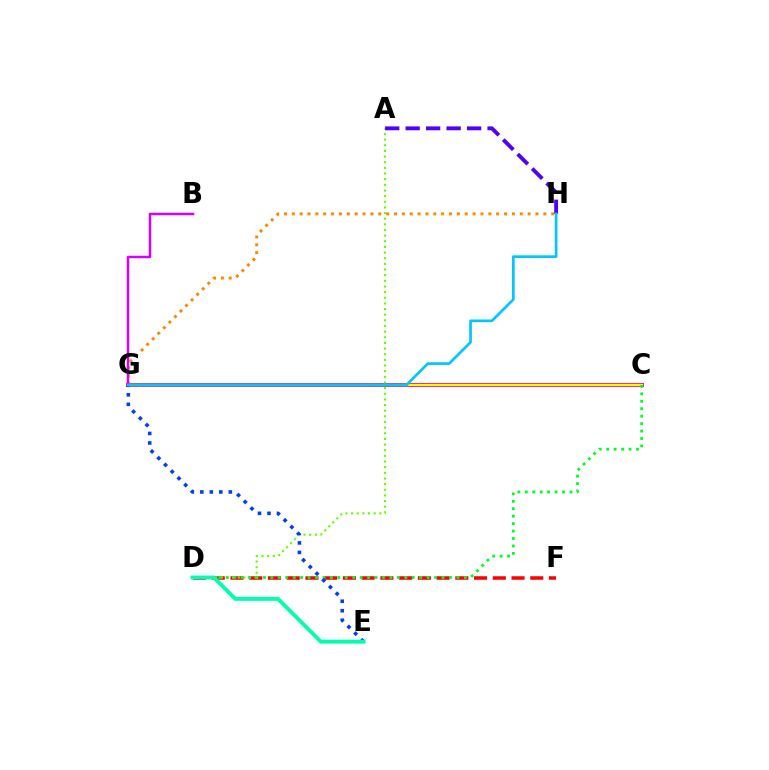{('D', 'F'): [{'color': '#ff0000', 'line_style': 'dashed', 'thickness': 2.55}], ('C', 'G'): [{'color': '#ff00a0', 'line_style': 'solid', 'thickness': 2.9}, {'color': '#eeff00', 'line_style': 'solid', 'thickness': 1.7}], ('G', 'H'): [{'color': '#ff8800', 'line_style': 'dotted', 'thickness': 2.14}, {'color': '#00c7ff', 'line_style': 'solid', 'thickness': 1.94}], ('A', 'D'): [{'color': '#66ff00', 'line_style': 'dotted', 'thickness': 1.53}], ('A', 'H'): [{'color': '#4f00ff', 'line_style': 'dashed', 'thickness': 2.78}], ('C', 'D'): [{'color': '#00ff27', 'line_style': 'dotted', 'thickness': 2.02}], ('E', 'G'): [{'color': '#003fff', 'line_style': 'dotted', 'thickness': 2.58}], ('D', 'E'): [{'color': '#00ffaf', 'line_style': 'solid', 'thickness': 2.79}], ('B', 'G'): [{'color': '#d600ff', 'line_style': 'solid', 'thickness': 1.79}]}